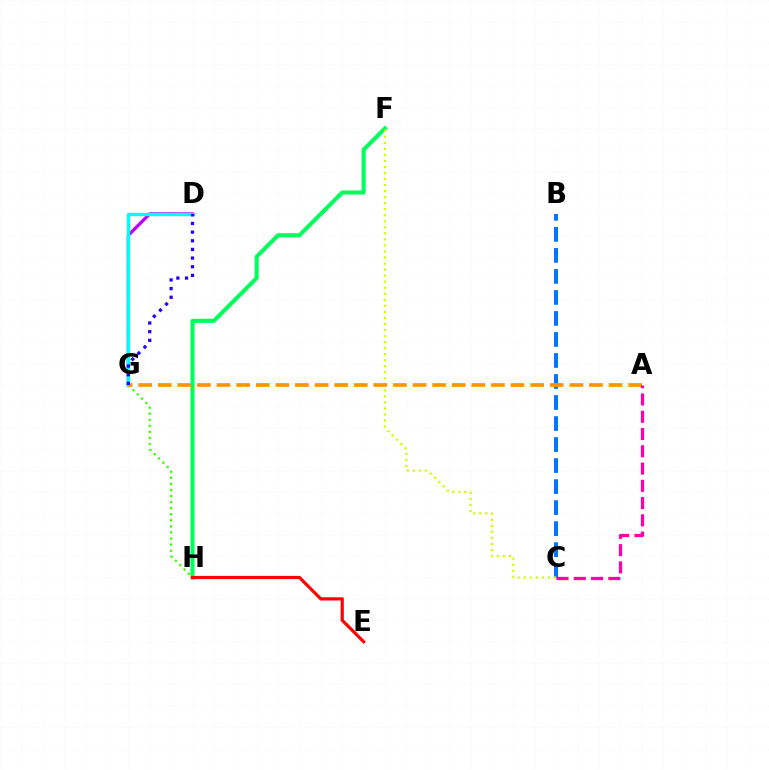{('F', 'H'): [{'color': '#00ff5c', 'line_style': 'solid', 'thickness': 2.94}], ('B', 'C'): [{'color': '#0074ff', 'line_style': 'dashed', 'thickness': 2.86}], ('C', 'F'): [{'color': '#d1ff00', 'line_style': 'dotted', 'thickness': 1.64}], ('G', 'H'): [{'color': '#3dff00', 'line_style': 'dotted', 'thickness': 1.65}], ('D', 'G'): [{'color': '#b900ff', 'line_style': 'solid', 'thickness': 2.34}, {'color': '#00fff6', 'line_style': 'solid', 'thickness': 2.44}, {'color': '#2500ff', 'line_style': 'dotted', 'thickness': 2.35}], ('E', 'H'): [{'color': '#ff0000', 'line_style': 'solid', 'thickness': 2.3}], ('A', 'G'): [{'color': '#ff9400', 'line_style': 'dashed', 'thickness': 2.66}], ('A', 'C'): [{'color': '#ff00ac', 'line_style': 'dashed', 'thickness': 2.35}]}